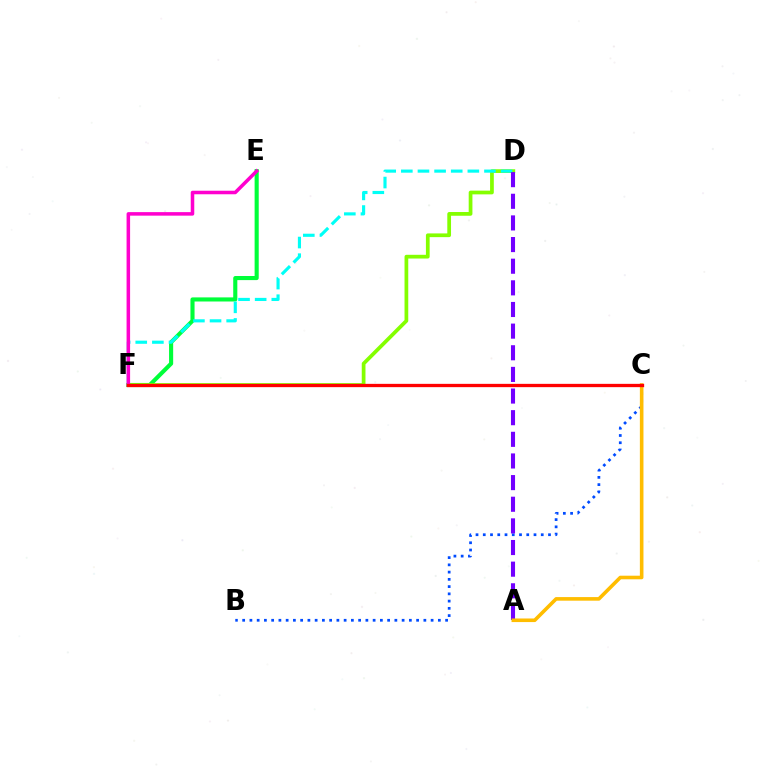{('E', 'F'): [{'color': '#00ff39', 'line_style': 'solid', 'thickness': 2.95}, {'color': '#ff00cf', 'line_style': 'solid', 'thickness': 2.54}], ('D', 'F'): [{'color': '#84ff00', 'line_style': 'solid', 'thickness': 2.69}, {'color': '#00fff6', 'line_style': 'dashed', 'thickness': 2.26}], ('B', 'C'): [{'color': '#004bff', 'line_style': 'dotted', 'thickness': 1.97}], ('A', 'D'): [{'color': '#7200ff', 'line_style': 'dashed', 'thickness': 2.94}], ('A', 'C'): [{'color': '#ffbd00', 'line_style': 'solid', 'thickness': 2.59}], ('C', 'F'): [{'color': '#ff0000', 'line_style': 'solid', 'thickness': 2.38}]}